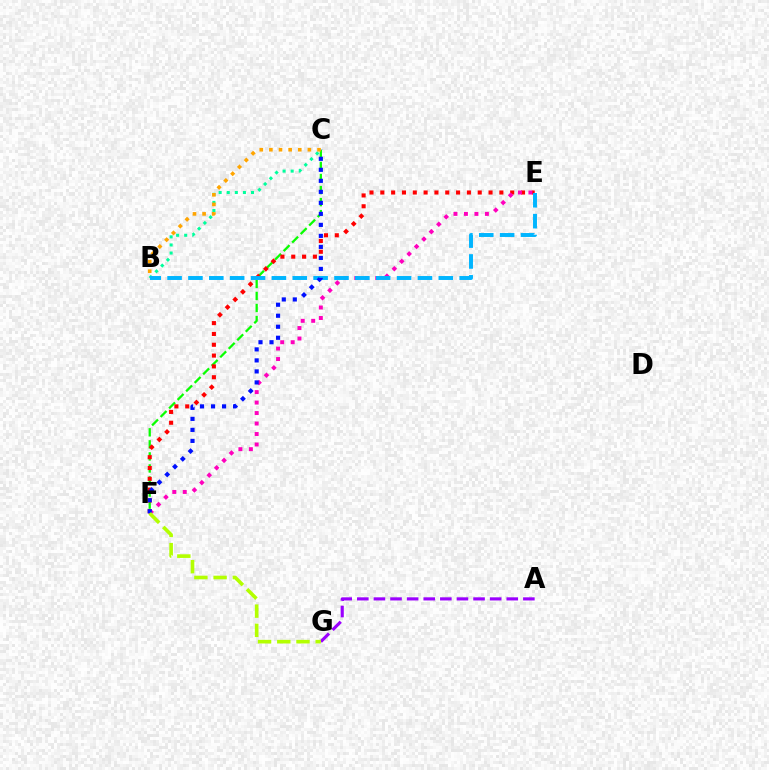{('C', 'F'): [{'color': '#08ff00', 'line_style': 'dashed', 'thickness': 1.64}, {'color': '#0010ff', 'line_style': 'dotted', 'thickness': 2.99}], ('B', 'C'): [{'color': '#00ff9d', 'line_style': 'dotted', 'thickness': 2.2}, {'color': '#ffa500', 'line_style': 'dotted', 'thickness': 2.62}], ('E', 'F'): [{'color': '#ff0000', 'line_style': 'dotted', 'thickness': 2.94}, {'color': '#ff00bd', 'line_style': 'dotted', 'thickness': 2.85}], ('A', 'G'): [{'color': '#9b00ff', 'line_style': 'dashed', 'thickness': 2.26}], ('B', 'E'): [{'color': '#00b5ff', 'line_style': 'dashed', 'thickness': 2.83}], ('F', 'G'): [{'color': '#b3ff00', 'line_style': 'dashed', 'thickness': 2.61}]}